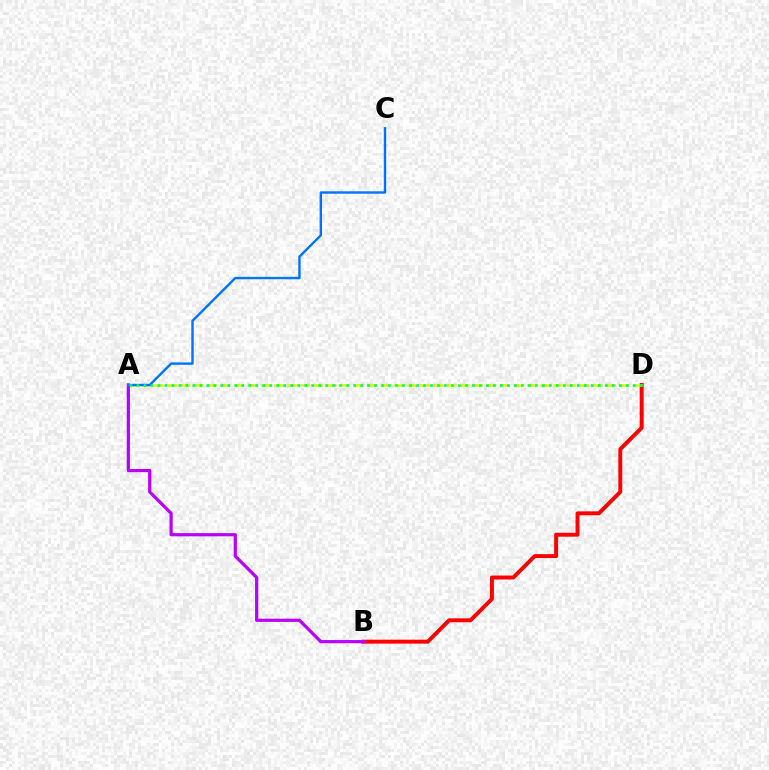{('B', 'D'): [{'color': '#ff0000', 'line_style': 'solid', 'thickness': 2.83}], ('A', 'D'): [{'color': '#d1ff00', 'line_style': 'dashed', 'thickness': 1.81}, {'color': '#00ff5c', 'line_style': 'dotted', 'thickness': 1.9}], ('A', 'B'): [{'color': '#b900ff', 'line_style': 'solid', 'thickness': 2.3}], ('A', 'C'): [{'color': '#0074ff', 'line_style': 'solid', 'thickness': 1.73}]}